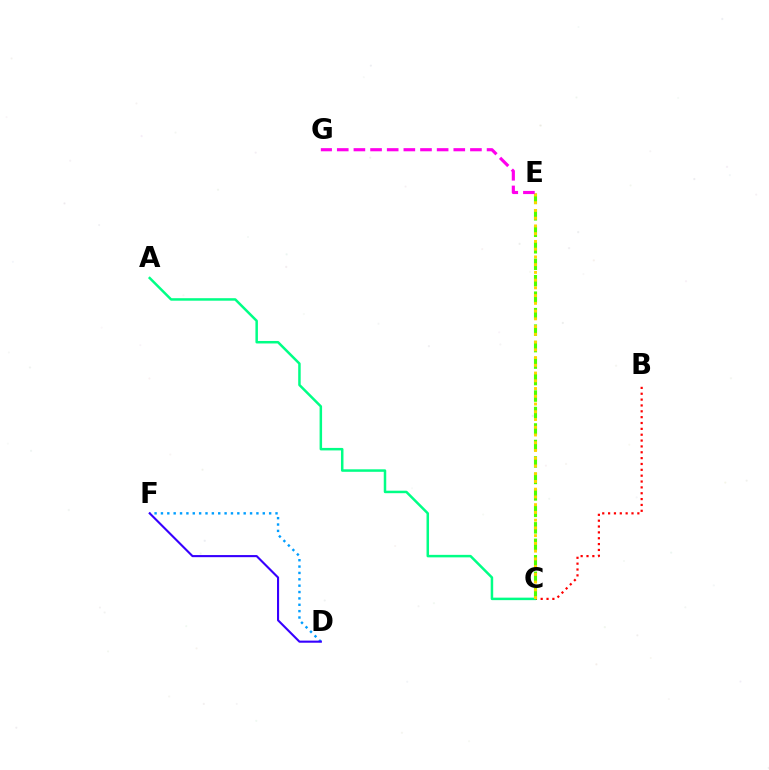{('B', 'C'): [{'color': '#ff0000', 'line_style': 'dotted', 'thickness': 1.59}], ('C', 'E'): [{'color': '#4fff00', 'line_style': 'dashed', 'thickness': 2.24}, {'color': '#ffd500', 'line_style': 'dotted', 'thickness': 2.1}], ('A', 'C'): [{'color': '#00ff86', 'line_style': 'solid', 'thickness': 1.8}], ('D', 'F'): [{'color': '#009eff', 'line_style': 'dotted', 'thickness': 1.73}, {'color': '#3700ff', 'line_style': 'solid', 'thickness': 1.52}], ('E', 'G'): [{'color': '#ff00ed', 'line_style': 'dashed', 'thickness': 2.26}]}